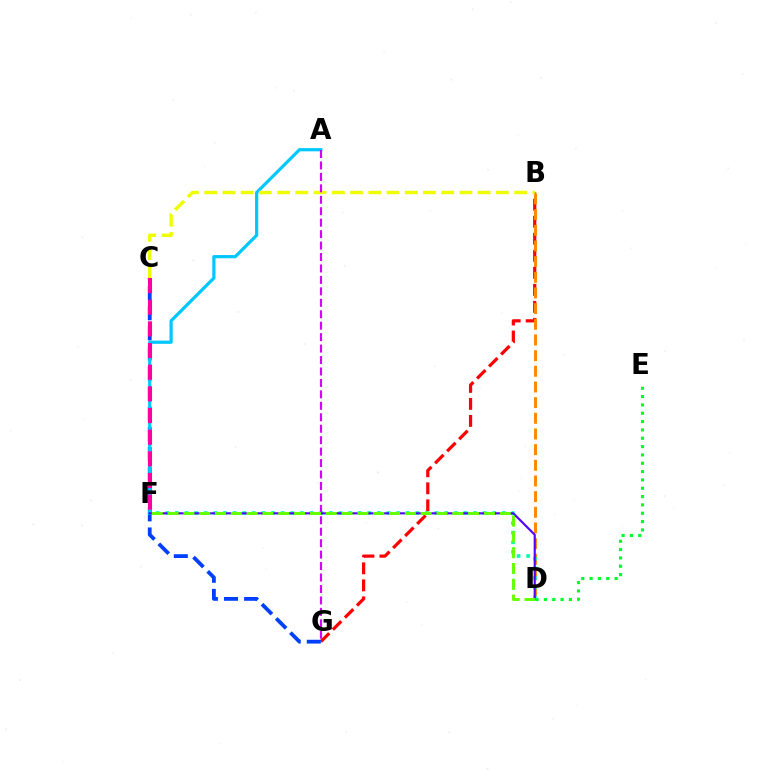{('B', 'G'): [{'color': '#ff0000', 'line_style': 'dashed', 'thickness': 2.31}], ('C', 'G'): [{'color': '#003fff', 'line_style': 'dashed', 'thickness': 2.73}], ('B', 'D'): [{'color': '#ff8800', 'line_style': 'dashed', 'thickness': 2.13}], ('D', 'E'): [{'color': '#00ff27', 'line_style': 'dotted', 'thickness': 2.26}], ('A', 'F'): [{'color': '#00c7ff', 'line_style': 'solid', 'thickness': 2.31}], ('B', 'C'): [{'color': '#eeff00', 'line_style': 'dashed', 'thickness': 2.48}], ('D', 'F'): [{'color': '#00ffaf', 'line_style': 'dotted', 'thickness': 2.61}, {'color': '#4f00ff', 'line_style': 'solid', 'thickness': 1.52}, {'color': '#66ff00', 'line_style': 'dashed', 'thickness': 2.15}], ('C', 'F'): [{'color': '#ff00a0', 'line_style': 'dashed', 'thickness': 2.94}], ('A', 'G'): [{'color': '#d600ff', 'line_style': 'dashed', 'thickness': 1.56}]}